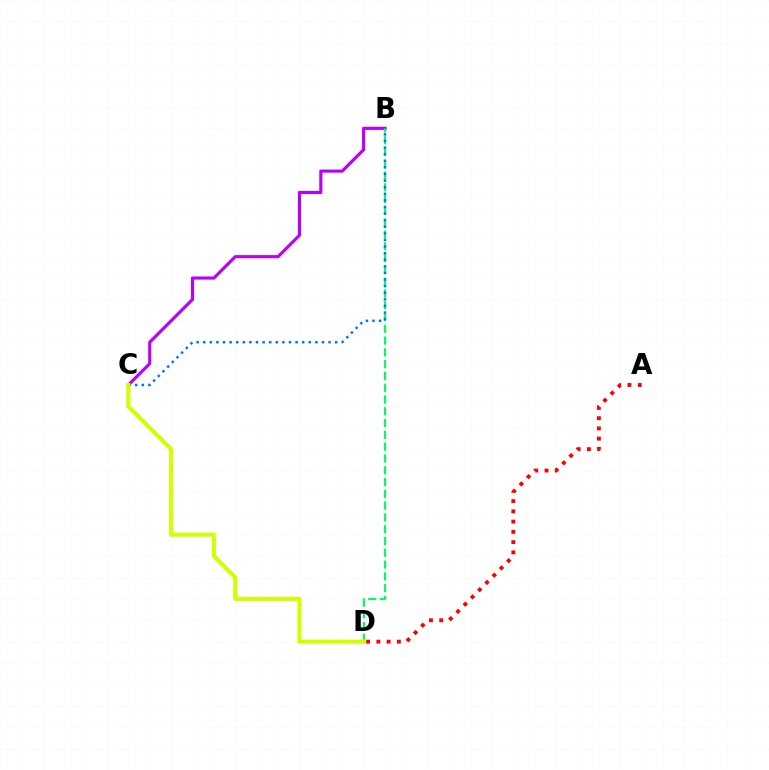{('B', 'C'): [{'color': '#b900ff', 'line_style': 'solid', 'thickness': 2.26}, {'color': '#0074ff', 'line_style': 'dotted', 'thickness': 1.79}], ('B', 'D'): [{'color': '#00ff5c', 'line_style': 'dashed', 'thickness': 1.6}], ('A', 'D'): [{'color': '#ff0000', 'line_style': 'dotted', 'thickness': 2.78}], ('C', 'D'): [{'color': '#d1ff00', 'line_style': 'solid', 'thickness': 2.93}]}